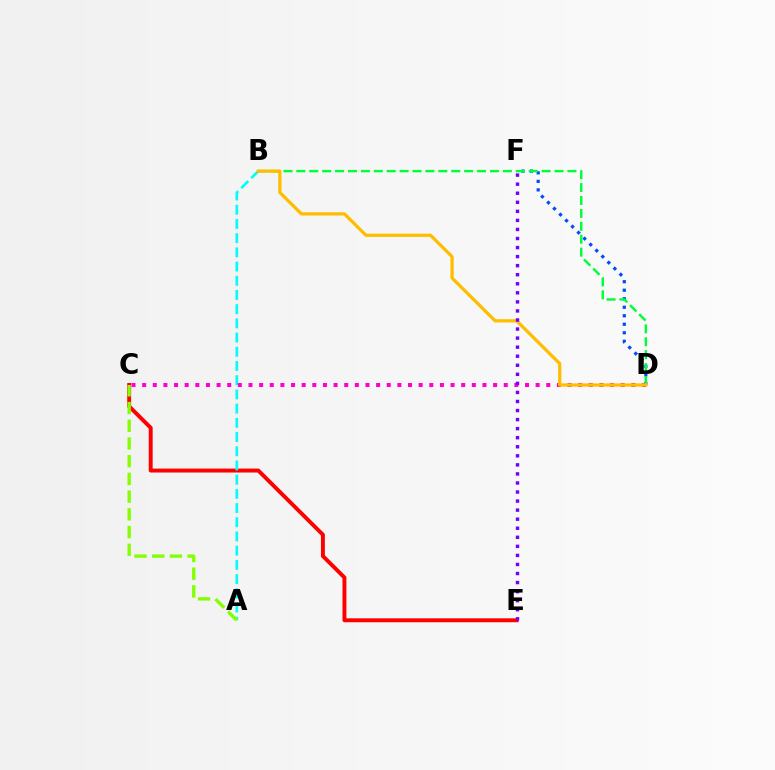{('C', 'E'): [{'color': '#ff0000', 'line_style': 'solid', 'thickness': 2.83}], ('A', 'B'): [{'color': '#00fff6', 'line_style': 'dashed', 'thickness': 1.93}], ('D', 'F'): [{'color': '#004bff', 'line_style': 'dotted', 'thickness': 2.31}], ('C', 'D'): [{'color': '#ff00cf', 'line_style': 'dotted', 'thickness': 2.89}], ('A', 'C'): [{'color': '#84ff00', 'line_style': 'dashed', 'thickness': 2.41}], ('B', 'D'): [{'color': '#00ff39', 'line_style': 'dashed', 'thickness': 1.75}, {'color': '#ffbd00', 'line_style': 'solid', 'thickness': 2.34}], ('E', 'F'): [{'color': '#7200ff', 'line_style': 'dotted', 'thickness': 2.46}]}